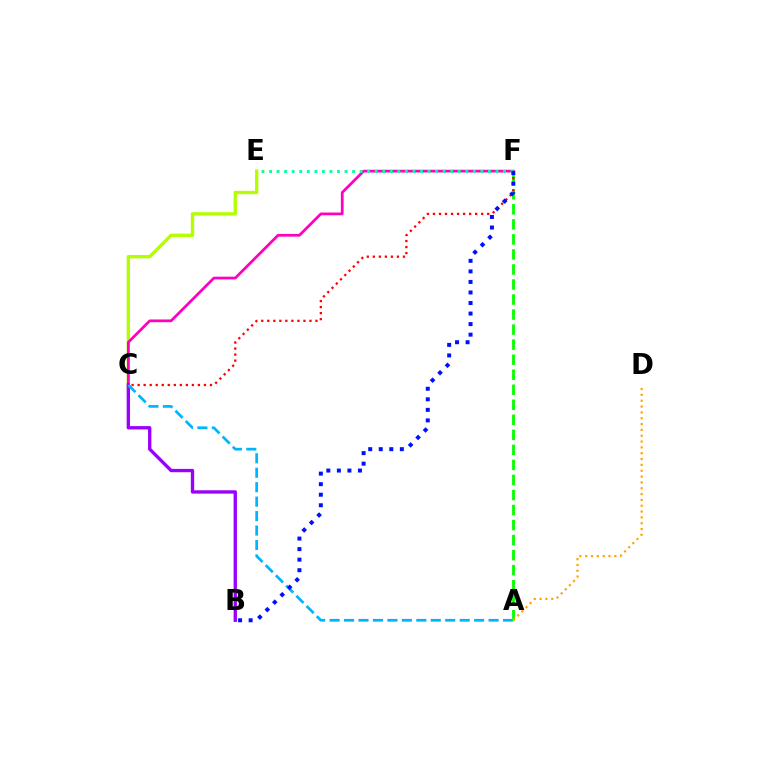{('C', 'E'): [{'color': '#b3ff00', 'line_style': 'solid', 'thickness': 2.42}], ('C', 'F'): [{'color': '#ff00bd', 'line_style': 'solid', 'thickness': 1.97}, {'color': '#ff0000', 'line_style': 'dotted', 'thickness': 1.64}], ('B', 'C'): [{'color': '#9b00ff', 'line_style': 'solid', 'thickness': 2.41}], ('A', 'C'): [{'color': '#00b5ff', 'line_style': 'dashed', 'thickness': 1.96}], ('A', 'F'): [{'color': '#08ff00', 'line_style': 'dashed', 'thickness': 2.04}], ('E', 'F'): [{'color': '#00ff9d', 'line_style': 'dotted', 'thickness': 2.05}], ('A', 'D'): [{'color': '#ffa500', 'line_style': 'dotted', 'thickness': 1.59}], ('B', 'F'): [{'color': '#0010ff', 'line_style': 'dotted', 'thickness': 2.87}]}